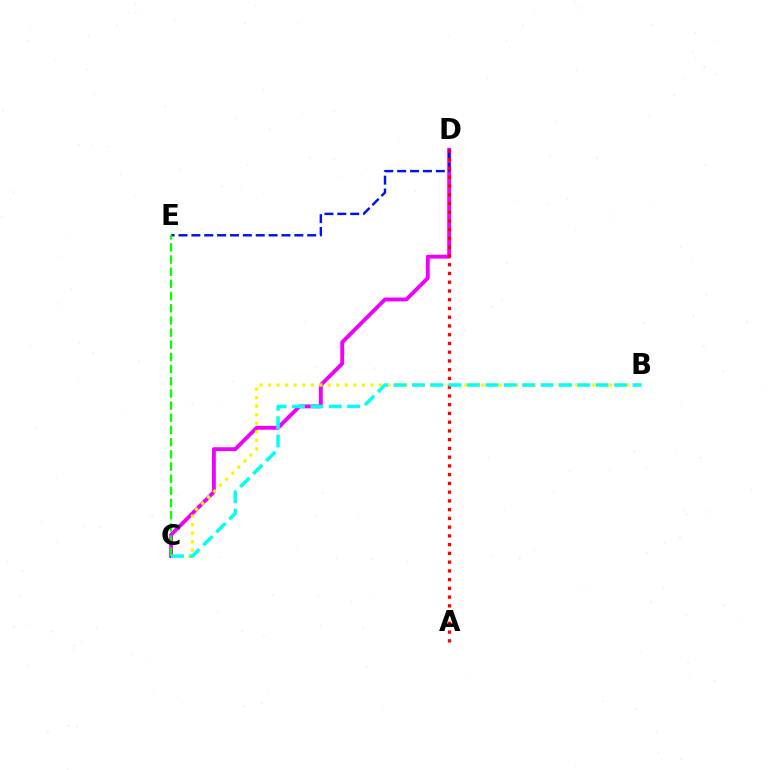{('C', 'D'): [{'color': '#ee00ff', 'line_style': 'solid', 'thickness': 2.78}], ('B', 'C'): [{'color': '#fcf500', 'line_style': 'dotted', 'thickness': 2.32}, {'color': '#00fff6', 'line_style': 'dashed', 'thickness': 2.5}], ('D', 'E'): [{'color': '#0010ff', 'line_style': 'dashed', 'thickness': 1.75}], ('C', 'E'): [{'color': '#08ff00', 'line_style': 'dashed', 'thickness': 1.65}], ('A', 'D'): [{'color': '#ff0000', 'line_style': 'dotted', 'thickness': 2.38}]}